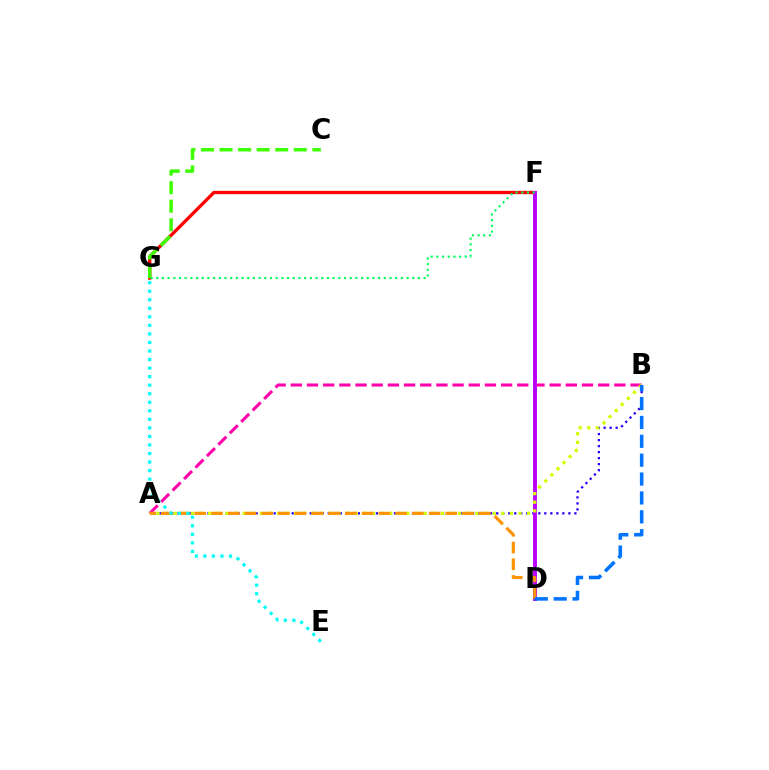{('F', 'G'): [{'color': '#ff0000', 'line_style': 'solid', 'thickness': 2.38}, {'color': '#00ff5c', 'line_style': 'dotted', 'thickness': 1.55}], ('A', 'B'): [{'color': '#2500ff', 'line_style': 'dotted', 'thickness': 1.63}, {'color': '#ff00ac', 'line_style': 'dashed', 'thickness': 2.2}, {'color': '#d1ff00', 'line_style': 'dotted', 'thickness': 2.34}], ('D', 'F'): [{'color': '#b900ff', 'line_style': 'solid', 'thickness': 2.81}], ('C', 'G'): [{'color': '#3dff00', 'line_style': 'dashed', 'thickness': 2.52}], ('A', 'D'): [{'color': '#ff9400', 'line_style': 'dashed', 'thickness': 2.27}], ('B', 'D'): [{'color': '#0074ff', 'line_style': 'dashed', 'thickness': 2.56}], ('E', 'G'): [{'color': '#00fff6', 'line_style': 'dotted', 'thickness': 2.32}]}